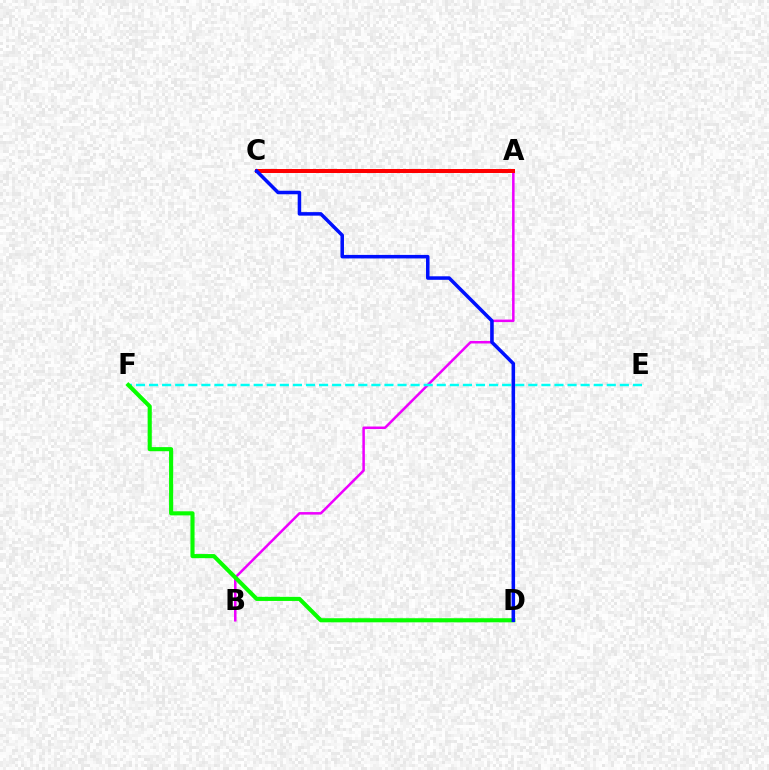{('A', 'C'): [{'color': '#fcf500', 'line_style': 'dashed', 'thickness': 2.58}, {'color': '#ff0000', 'line_style': 'solid', 'thickness': 2.88}], ('A', 'B'): [{'color': '#ee00ff', 'line_style': 'solid', 'thickness': 1.82}], ('E', 'F'): [{'color': '#00fff6', 'line_style': 'dashed', 'thickness': 1.78}], ('D', 'F'): [{'color': '#08ff00', 'line_style': 'solid', 'thickness': 2.95}], ('C', 'D'): [{'color': '#0010ff', 'line_style': 'solid', 'thickness': 2.54}]}